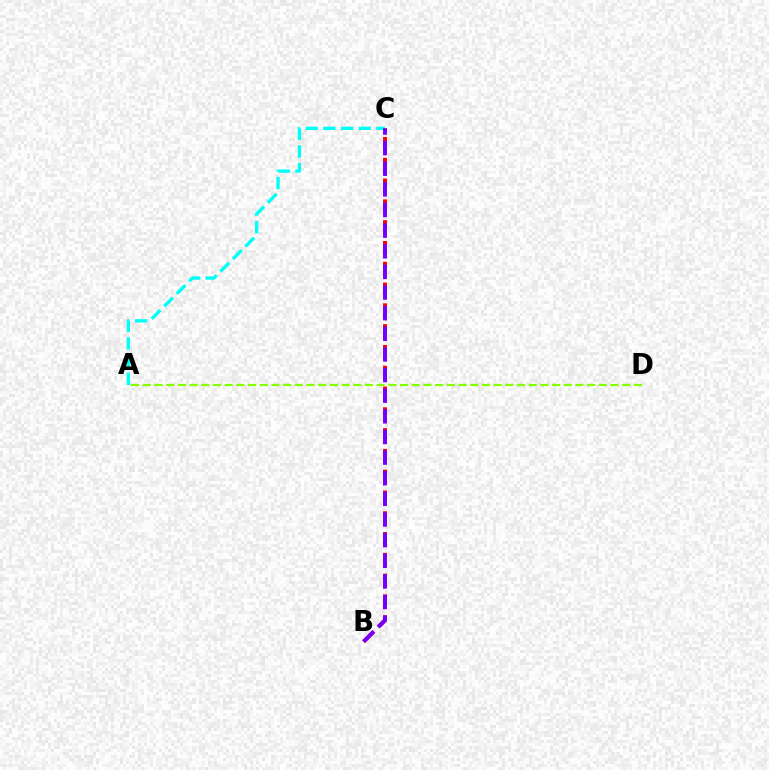{('A', 'C'): [{'color': '#00fff6', 'line_style': 'dashed', 'thickness': 2.4}], ('B', 'C'): [{'color': '#ff0000', 'line_style': 'dashed', 'thickness': 2.82}, {'color': '#7200ff', 'line_style': 'dashed', 'thickness': 2.8}], ('A', 'D'): [{'color': '#84ff00', 'line_style': 'dashed', 'thickness': 1.59}]}